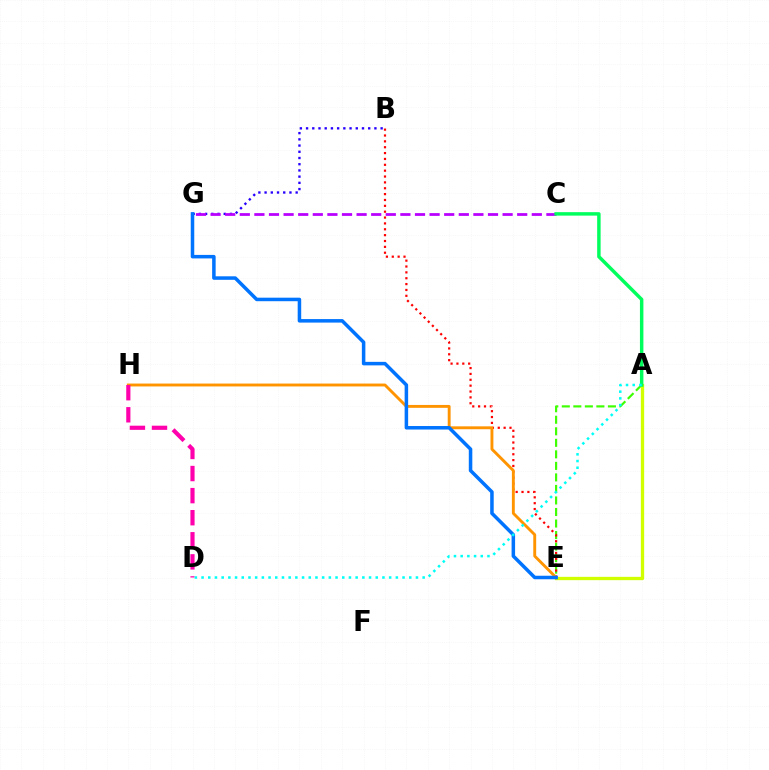{('A', 'E'): [{'color': '#3dff00', 'line_style': 'dashed', 'thickness': 1.57}, {'color': '#d1ff00', 'line_style': 'solid', 'thickness': 2.38}], ('B', 'G'): [{'color': '#2500ff', 'line_style': 'dotted', 'thickness': 1.69}], ('B', 'E'): [{'color': '#ff0000', 'line_style': 'dotted', 'thickness': 1.59}], ('E', 'H'): [{'color': '#ff9400', 'line_style': 'solid', 'thickness': 2.08}], ('C', 'G'): [{'color': '#b900ff', 'line_style': 'dashed', 'thickness': 1.98}], ('D', 'H'): [{'color': '#ff00ac', 'line_style': 'dashed', 'thickness': 3.0}], ('A', 'C'): [{'color': '#00ff5c', 'line_style': 'solid', 'thickness': 2.49}], ('E', 'G'): [{'color': '#0074ff', 'line_style': 'solid', 'thickness': 2.53}], ('A', 'D'): [{'color': '#00fff6', 'line_style': 'dotted', 'thickness': 1.82}]}